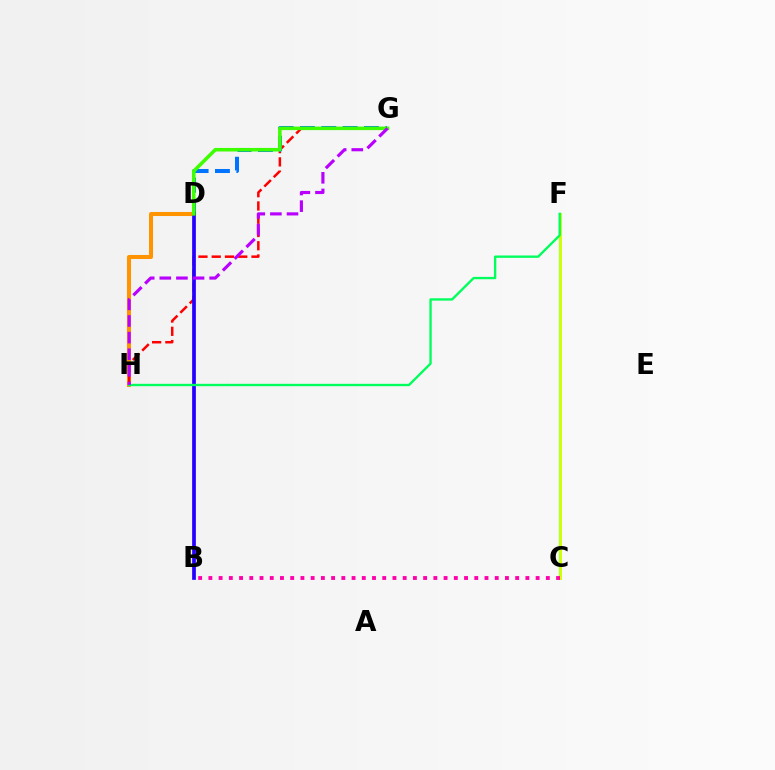{('D', 'H'): [{'color': '#ff9400', 'line_style': 'solid', 'thickness': 2.89}], ('G', 'H'): [{'color': '#ff0000', 'line_style': 'dashed', 'thickness': 1.8}, {'color': '#b900ff', 'line_style': 'dashed', 'thickness': 2.26}], ('C', 'F'): [{'color': '#00fff6', 'line_style': 'solid', 'thickness': 1.61}, {'color': '#d1ff00', 'line_style': 'solid', 'thickness': 2.08}], ('D', 'G'): [{'color': '#0074ff', 'line_style': 'dashed', 'thickness': 2.9}, {'color': '#3dff00', 'line_style': 'solid', 'thickness': 2.55}], ('B', 'D'): [{'color': '#2500ff', 'line_style': 'solid', 'thickness': 2.68}], ('F', 'H'): [{'color': '#00ff5c', 'line_style': 'solid', 'thickness': 1.69}], ('B', 'C'): [{'color': '#ff00ac', 'line_style': 'dotted', 'thickness': 2.78}]}